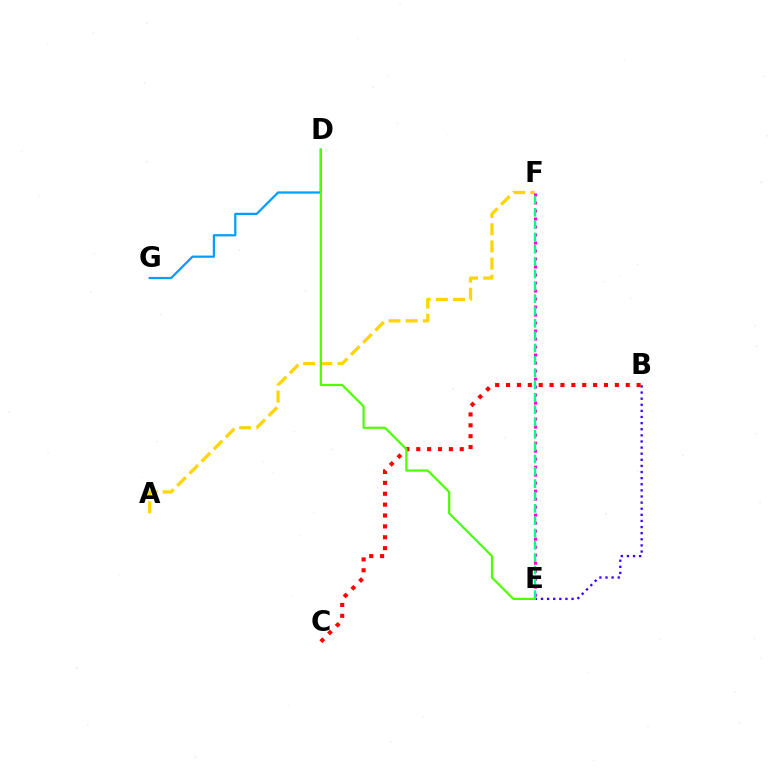{('B', 'E'): [{'color': '#3700ff', 'line_style': 'dotted', 'thickness': 1.66}], ('A', 'F'): [{'color': '#ffd500', 'line_style': 'dashed', 'thickness': 2.33}], ('D', 'G'): [{'color': '#009eff', 'line_style': 'solid', 'thickness': 1.6}], ('E', 'F'): [{'color': '#ff00ed', 'line_style': 'dotted', 'thickness': 2.17}, {'color': '#00ff86', 'line_style': 'dashed', 'thickness': 1.68}], ('B', 'C'): [{'color': '#ff0000', 'line_style': 'dotted', 'thickness': 2.96}], ('D', 'E'): [{'color': '#4fff00', 'line_style': 'solid', 'thickness': 1.59}]}